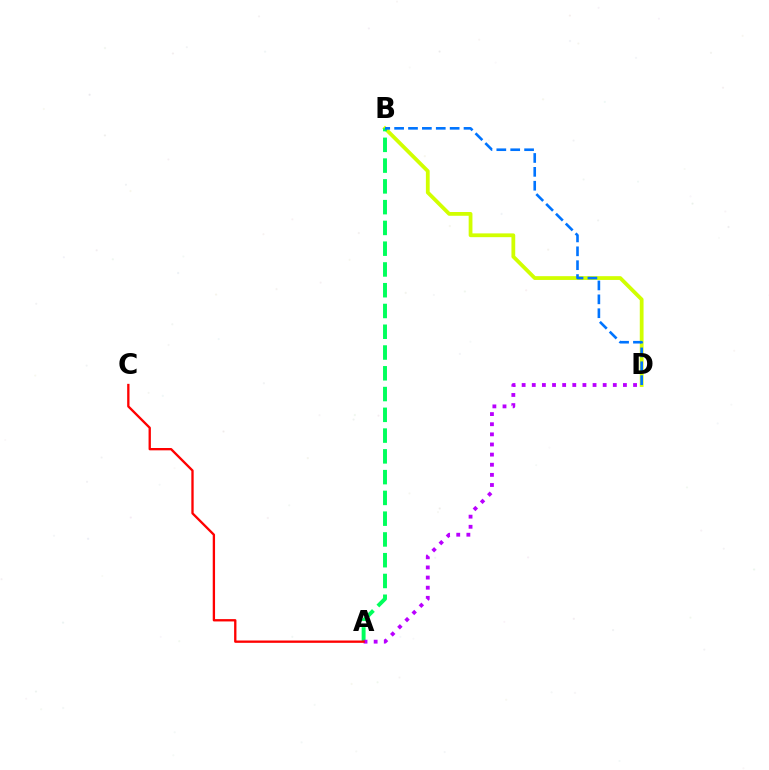{('B', 'D'): [{'color': '#d1ff00', 'line_style': 'solid', 'thickness': 2.72}, {'color': '#0074ff', 'line_style': 'dashed', 'thickness': 1.89}], ('A', 'B'): [{'color': '#00ff5c', 'line_style': 'dashed', 'thickness': 2.82}], ('A', 'D'): [{'color': '#b900ff', 'line_style': 'dotted', 'thickness': 2.75}], ('A', 'C'): [{'color': '#ff0000', 'line_style': 'solid', 'thickness': 1.68}]}